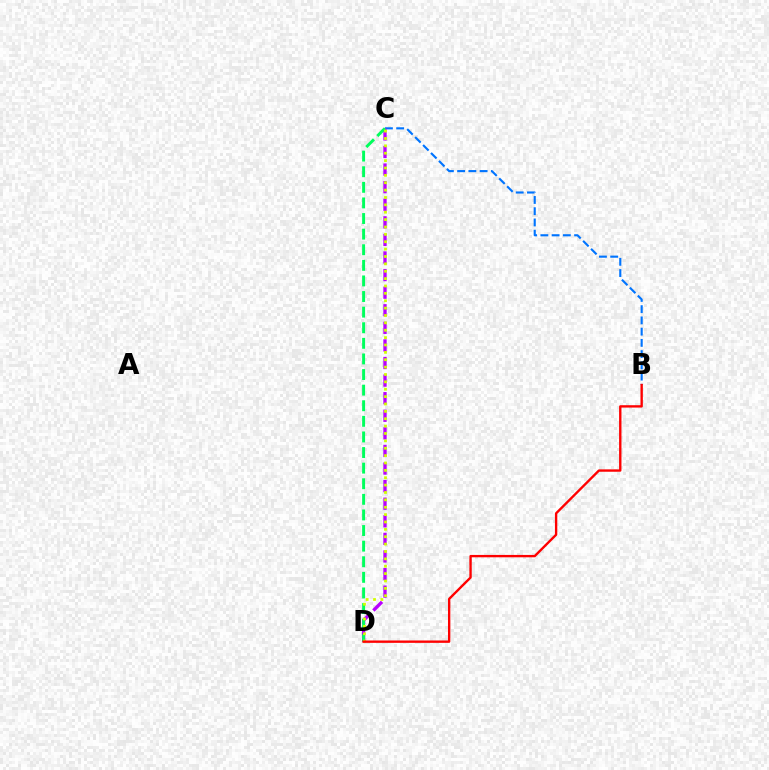{('B', 'C'): [{'color': '#0074ff', 'line_style': 'dashed', 'thickness': 1.53}], ('C', 'D'): [{'color': '#b900ff', 'line_style': 'dashed', 'thickness': 2.39}, {'color': '#00ff5c', 'line_style': 'dashed', 'thickness': 2.12}, {'color': '#d1ff00', 'line_style': 'dotted', 'thickness': 2.0}], ('B', 'D'): [{'color': '#ff0000', 'line_style': 'solid', 'thickness': 1.7}]}